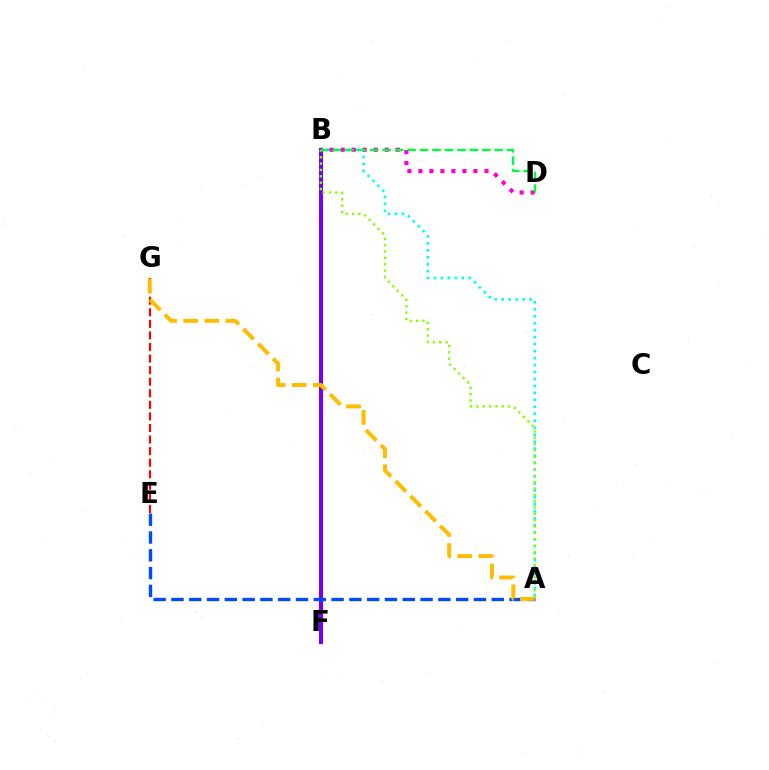{('B', 'F'): [{'color': '#7200ff', 'line_style': 'solid', 'thickness': 2.95}], ('E', 'G'): [{'color': '#ff0000', 'line_style': 'dashed', 'thickness': 1.57}], ('A', 'B'): [{'color': '#00fff6', 'line_style': 'dotted', 'thickness': 1.89}, {'color': '#84ff00', 'line_style': 'dotted', 'thickness': 1.72}], ('A', 'E'): [{'color': '#004bff', 'line_style': 'dashed', 'thickness': 2.42}], ('B', 'D'): [{'color': '#ff00cf', 'line_style': 'dotted', 'thickness': 2.99}, {'color': '#00ff39', 'line_style': 'dashed', 'thickness': 1.69}], ('A', 'G'): [{'color': '#ffbd00', 'line_style': 'dashed', 'thickness': 2.86}]}